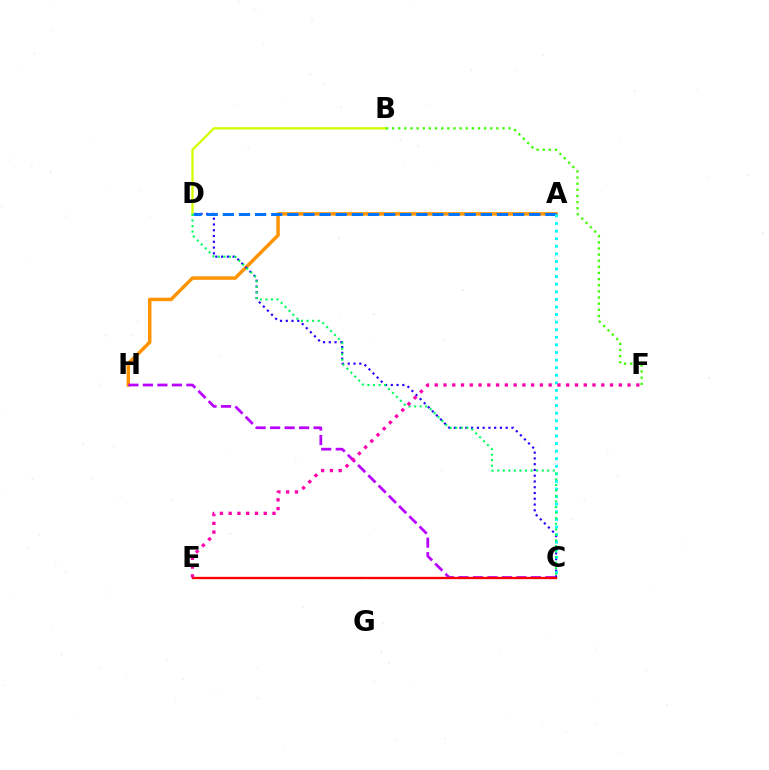{('A', 'H'): [{'color': '#ff9400', 'line_style': 'solid', 'thickness': 2.51}], ('B', 'D'): [{'color': '#d1ff00', 'line_style': 'solid', 'thickness': 1.69}], ('B', 'F'): [{'color': '#3dff00', 'line_style': 'dotted', 'thickness': 1.67}], ('C', 'D'): [{'color': '#2500ff', 'line_style': 'dotted', 'thickness': 1.57}, {'color': '#00ff5c', 'line_style': 'dotted', 'thickness': 1.51}], ('C', 'H'): [{'color': '#b900ff', 'line_style': 'dashed', 'thickness': 1.97}], ('A', 'D'): [{'color': '#0074ff', 'line_style': 'dashed', 'thickness': 2.19}], ('A', 'C'): [{'color': '#00fff6', 'line_style': 'dotted', 'thickness': 2.06}], ('C', 'E'): [{'color': '#ff0000', 'line_style': 'solid', 'thickness': 1.67}], ('E', 'F'): [{'color': '#ff00ac', 'line_style': 'dotted', 'thickness': 2.38}]}